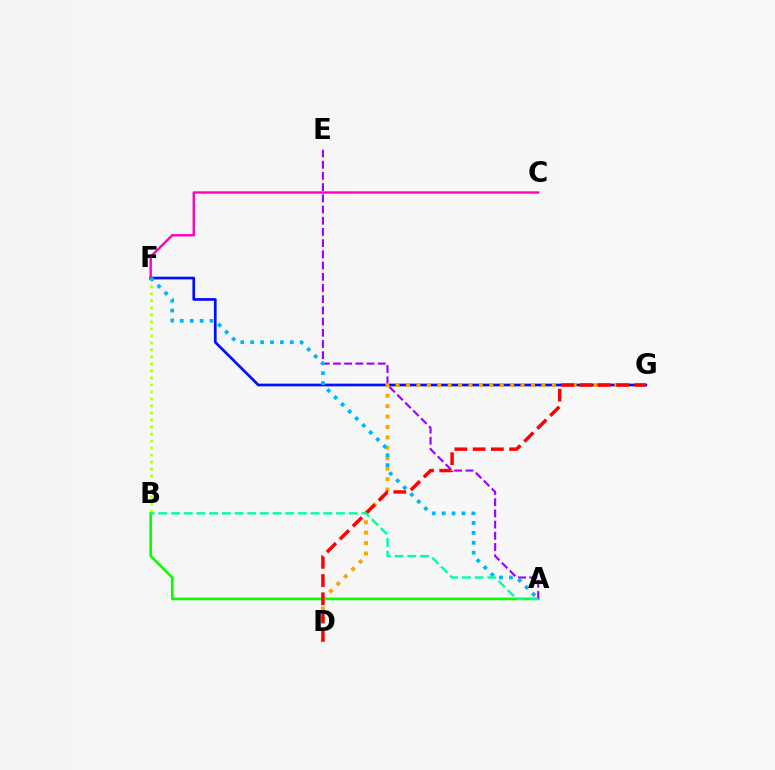{('A', 'B'): [{'color': '#08ff00', 'line_style': 'solid', 'thickness': 1.9}, {'color': '#00ff9d', 'line_style': 'dashed', 'thickness': 1.72}], ('F', 'G'): [{'color': '#0010ff', 'line_style': 'solid', 'thickness': 1.95}], ('C', 'F'): [{'color': '#ff00bd', 'line_style': 'solid', 'thickness': 1.72}], ('A', 'E'): [{'color': '#9b00ff', 'line_style': 'dashed', 'thickness': 1.52}], ('D', 'G'): [{'color': '#ffa500', 'line_style': 'dotted', 'thickness': 2.83}, {'color': '#ff0000', 'line_style': 'dashed', 'thickness': 2.48}], ('B', 'F'): [{'color': '#b3ff00', 'line_style': 'dotted', 'thickness': 1.9}], ('A', 'F'): [{'color': '#00b5ff', 'line_style': 'dotted', 'thickness': 2.69}]}